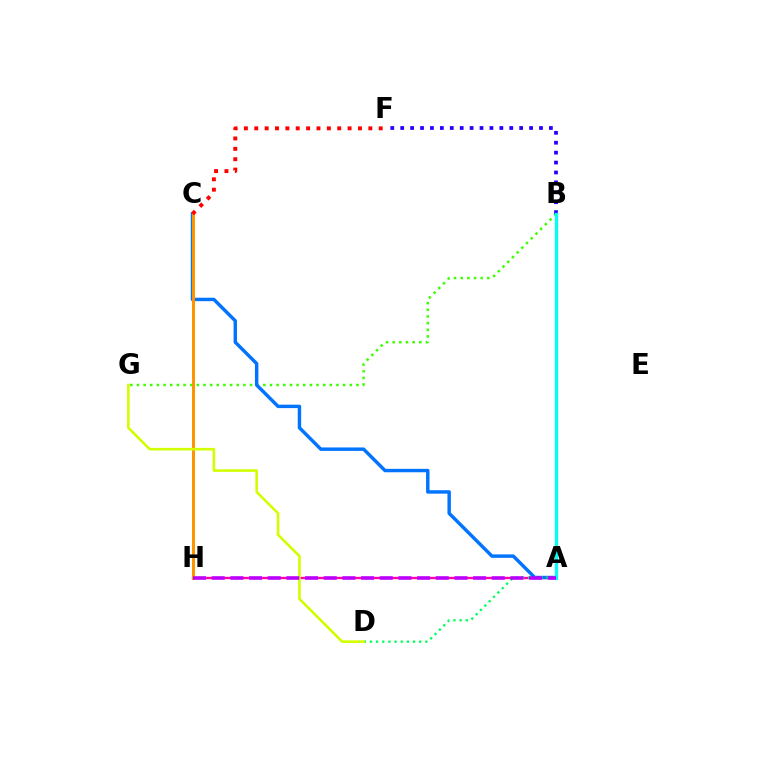{('B', 'G'): [{'color': '#3dff00', 'line_style': 'dotted', 'thickness': 1.81}], ('A', 'H'): [{'color': '#ff00ac', 'line_style': 'solid', 'thickness': 1.69}, {'color': '#b900ff', 'line_style': 'dashed', 'thickness': 2.54}], ('B', 'F'): [{'color': '#2500ff', 'line_style': 'dotted', 'thickness': 2.69}], ('A', 'C'): [{'color': '#0074ff', 'line_style': 'solid', 'thickness': 2.47}], ('C', 'H'): [{'color': '#ff9400', 'line_style': 'solid', 'thickness': 2.16}], ('A', 'D'): [{'color': '#00ff5c', 'line_style': 'dotted', 'thickness': 1.67}], ('D', 'G'): [{'color': '#d1ff00', 'line_style': 'solid', 'thickness': 1.86}], ('A', 'B'): [{'color': '#00fff6', 'line_style': 'solid', 'thickness': 2.36}], ('C', 'F'): [{'color': '#ff0000', 'line_style': 'dotted', 'thickness': 2.82}]}